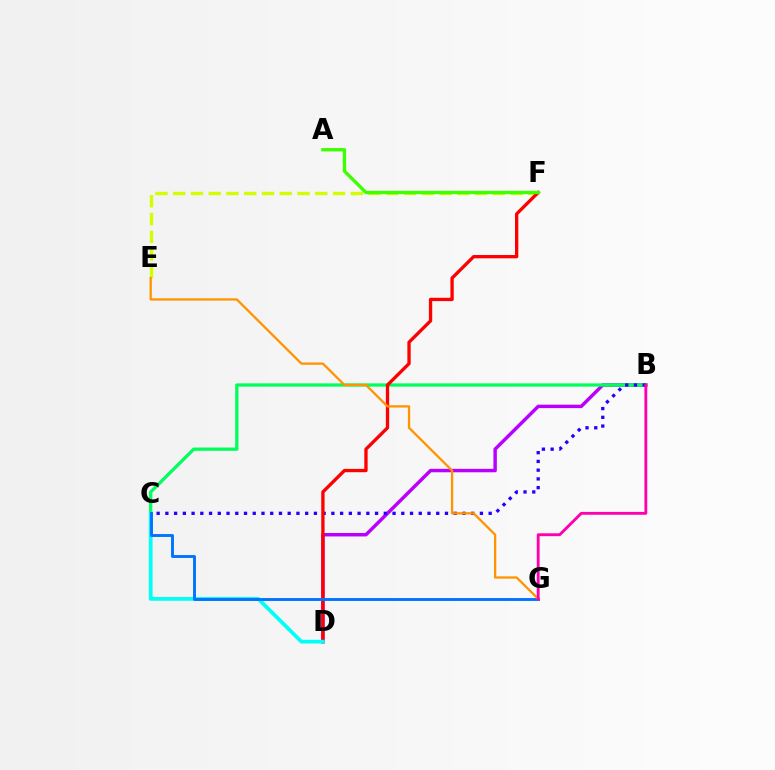{('B', 'D'): [{'color': '#b900ff', 'line_style': 'solid', 'thickness': 2.48}], ('B', 'C'): [{'color': '#00ff5c', 'line_style': 'solid', 'thickness': 2.35}, {'color': '#2500ff', 'line_style': 'dotted', 'thickness': 2.37}], ('E', 'F'): [{'color': '#d1ff00', 'line_style': 'dashed', 'thickness': 2.41}], ('D', 'F'): [{'color': '#ff0000', 'line_style': 'solid', 'thickness': 2.38}], ('C', 'D'): [{'color': '#00fff6', 'line_style': 'solid', 'thickness': 2.7}], ('C', 'G'): [{'color': '#0074ff', 'line_style': 'solid', 'thickness': 2.09}], ('E', 'G'): [{'color': '#ff9400', 'line_style': 'solid', 'thickness': 1.65}], ('A', 'F'): [{'color': '#3dff00', 'line_style': 'solid', 'thickness': 2.41}], ('B', 'G'): [{'color': '#ff00ac', 'line_style': 'solid', 'thickness': 2.06}]}